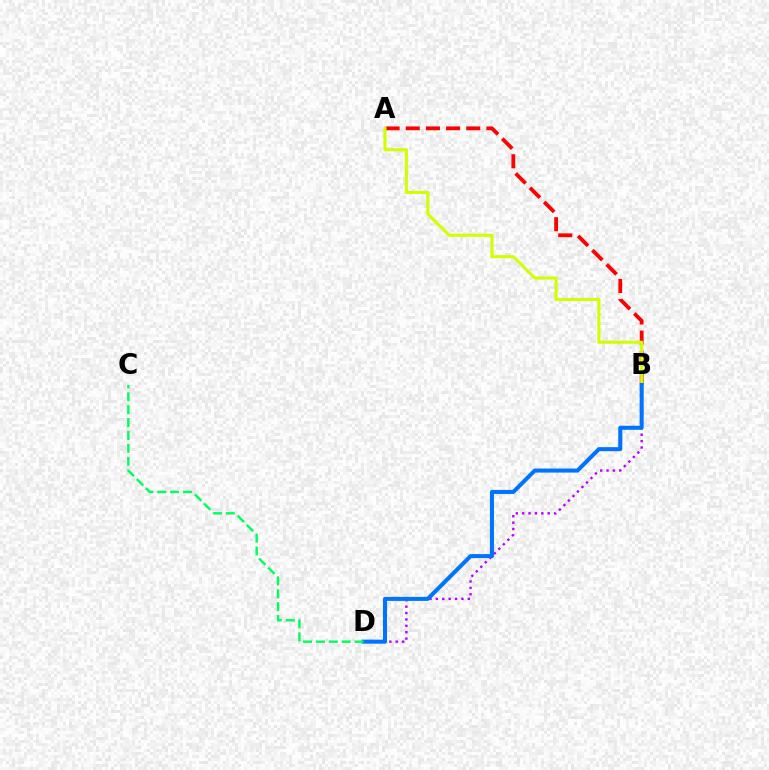{('A', 'B'): [{'color': '#ff0000', 'line_style': 'dashed', 'thickness': 2.74}, {'color': '#d1ff00', 'line_style': 'solid', 'thickness': 2.21}], ('B', 'D'): [{'color': '#b900ff', 'line_style': 'dotted', 'thickness': 1.73}, {'color': '#0074ff', 'line_style': 'solid', 'thickness': 2.91}], ('C', 'D'): [{'color': '#00ff5c', 'line_style': 'dashed', 'thickness': 1.75}]}